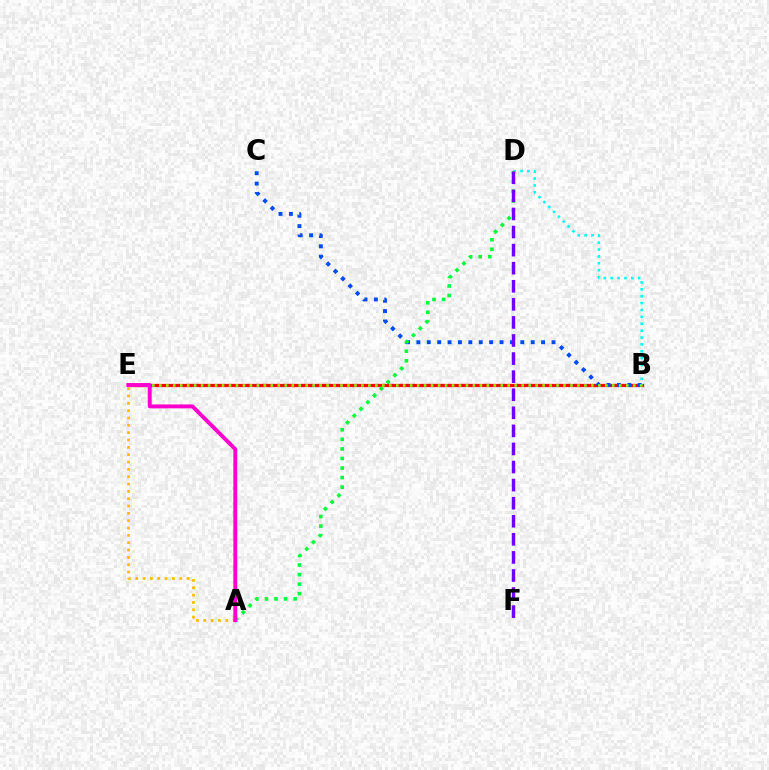{('B', 'E'): [{'color': '#ff0000', 'line_style': 'solid', 'thickness': 2.35}, {'color': '#84ff00', 'line_style': 'dotted', 'thickness': 1.89}], ('B', 'C'): [{'color': '#004bff', 'line_style': 'dotted', 'thickness': 2.82}], ('A', 'E'): [{'color': '#ffbd00', 'line_style': 'dotted', 'thickness': 1.99}, {'color': '#ff00cf', 'line_style': 'solid', 'thickness': 2.81}], ('B', 'D'): [{'color': '#00fff6', 'line_style': 'dotted', 'thickness': 1.87}], ('A', 'D'): [{'color': '#00ff39', 'line_style': 'dotted', 'thickness': 2.6}], ('D', 'F'): [{'color': '#7200ff', 'line_style': 'dashed', 'thickness': 2.46}]}